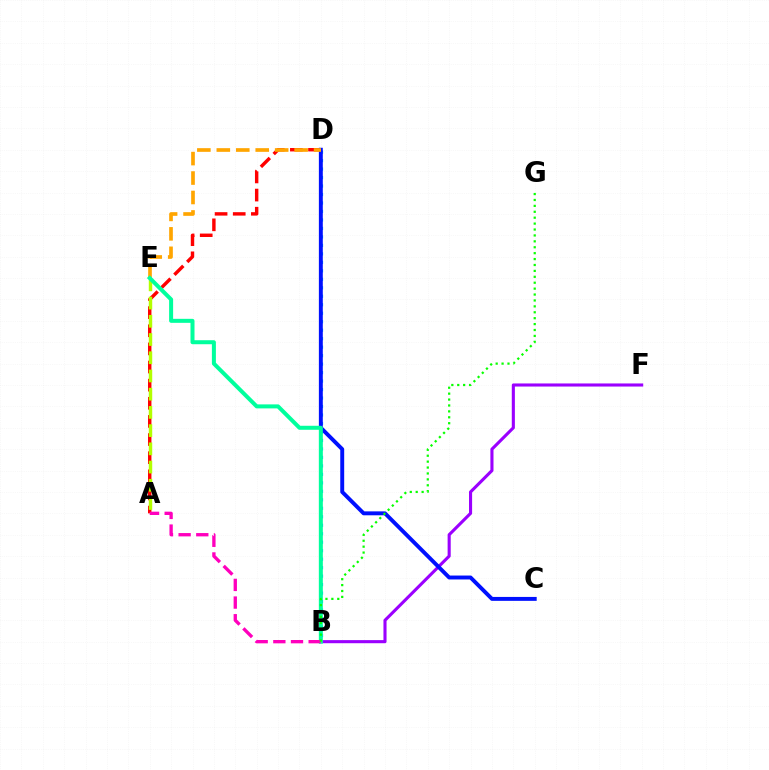{('A', 'D'): [{'color': '#ff0000', 'line_style': 'dashed', 'thickness': 2.46}], ('A', 'E'): [{'color': '#b3ff00', 'line_style': 'dashed', 'thickness': 2.48}], ('B', 'D'): [{'color': '#00b5ff', 'line_style': 'dotted', 'thickness': 2.3}], ('B', 'F'): [{'color': '#9b00ff', 'line_style': 'solid', 'thickness': 2.23}], ('C', 'D'): [{'color': '#0010ff', 'line_style': 'solid', 'thickness': 2.82}], ('D', 'E'): [{'color': '#ffa500', 'line_style': 'dashed', 'thickness': 2.64}], ('B', 'E'): [{'color': '#00ff9d', 'line_style': 'solid', 'thickness': 2.88}], ('A', 'B'): [{'color': '#ff00bd', 'line_style': 'dashed', 'thickness': 2.4}], ('B', 'G'): [{'color': '#08ff00', 'line_style': 'dotted', 'thickness': 1.61}]}